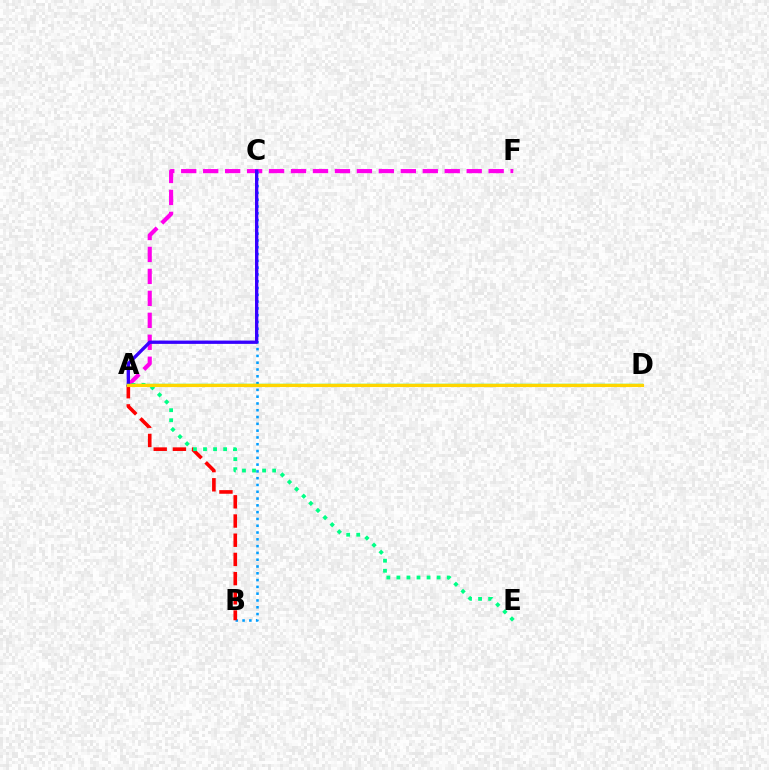{('A', 'F'): [{'color': '#ff00ed', 'line_style': 'dashed', 'thickness': 2.98}], ('B', 'C'): [{'color': '#009eff', 'line_style': 'dotted', 'thickness': 1.85}], ('A', 'C'): [{'color': '#3700ff', 'line_style': 'solid', 'thickness': 2.39}], ('A', 'B'): [{'color': '#ff0000', 'line_style': 'dashed', 'thickness': 2.61}], ('A', 'E'): [{'color': '#00ff86', 'line_style': 'dotted', 'thickness': 2.73}], ('A', 'D'): [{'color': '#4fff00', 'line_style': 'solid', 'thickness': 1.76}, {'color': '#ffd500', 'line_style': 'solid', 'thickness': 2.26}]}